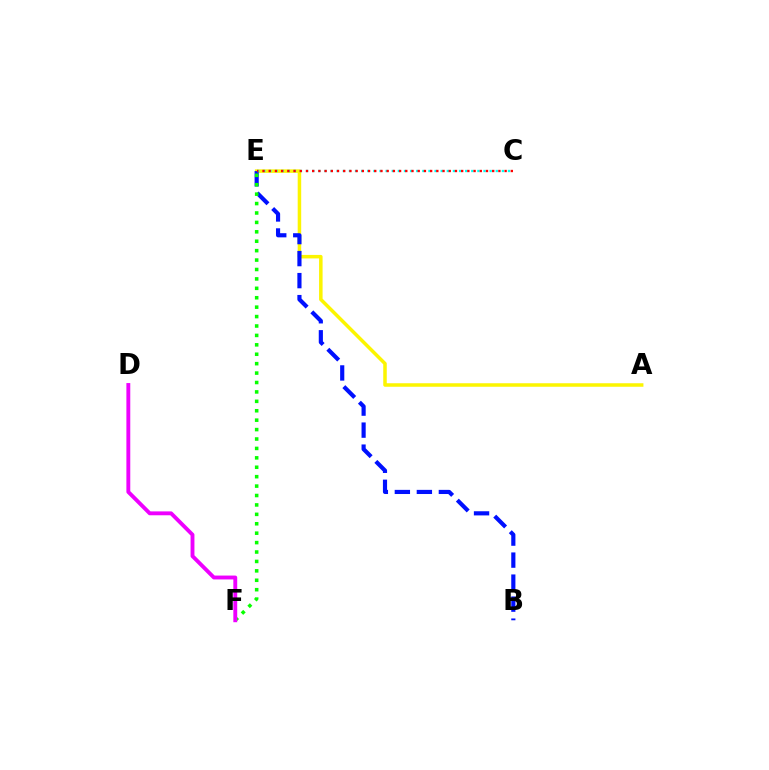{('A', 'E'): [{'color': '#fcf500', 'line_style': 'solid', 'thickness': 2.53}], ('B', 'E'): [{'color': '#0010ff', 'line_style': 'dashed', 'thickness': 2.99}], ('C', 'E'): [{'color': '#00fff6', 'line_style': 'dotted', 'thickness': 1.66}, {'color': '#ff0000', 'line_style': 'dotted', 'thickness': 1.69}], ('E', 'F'): [{'color': '#08ff00', 'line_style': 'dotted', 'thickness': 2.56}], ('D', 'F'): [{'color': '#ee00ff', 'line_style': 'solid', 'thickness': 2.79}]}